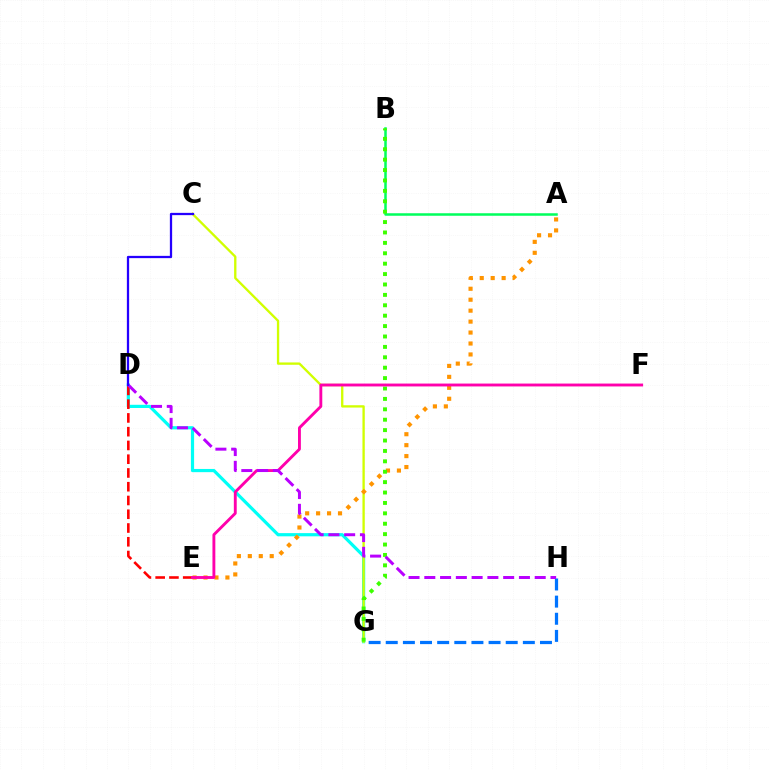{('A', 'B'): [{'color': '#00ff5c', 'line_style': 'solid', 'thickness': 1.81}], ('D', 'G'): [{'color': '#00fff6', 'line_style': 'solid', 'thickness': 2.3}], ('C', 'G'): [{'color': '#d1ff00', 'line_style': 'solid', 'thickness': 1.68}], ('A', 'E'): [{'color': '#ff9400', 'line_style': 'dotted', 'thickness': 2.97}], ('B', 'G'): [{'color': '#3dff00', 'line_style': 'dotted', 'thickness': 2.83}], ('D', 'E'): [{'color': '#ff0000', 'line_style': 'dashed', 'thickness': 1.87}], ('G', 'H'): [{'color': '#0074ff', 'line_style': 'dashed', 'thickness': 2.33}], ('E', 'F'): [{'color': '#ff00ac', 'line_style': 'solid', 'thickness': 2.07}], ('D', 'H'): [{'color': '#b900ff', 'line_style': 'dashed', 'thickness': 2.14}], ('C', 'D'): [{'color': '#2500ff', 'line_style': 'solid', 'thickness': 1.64}]}